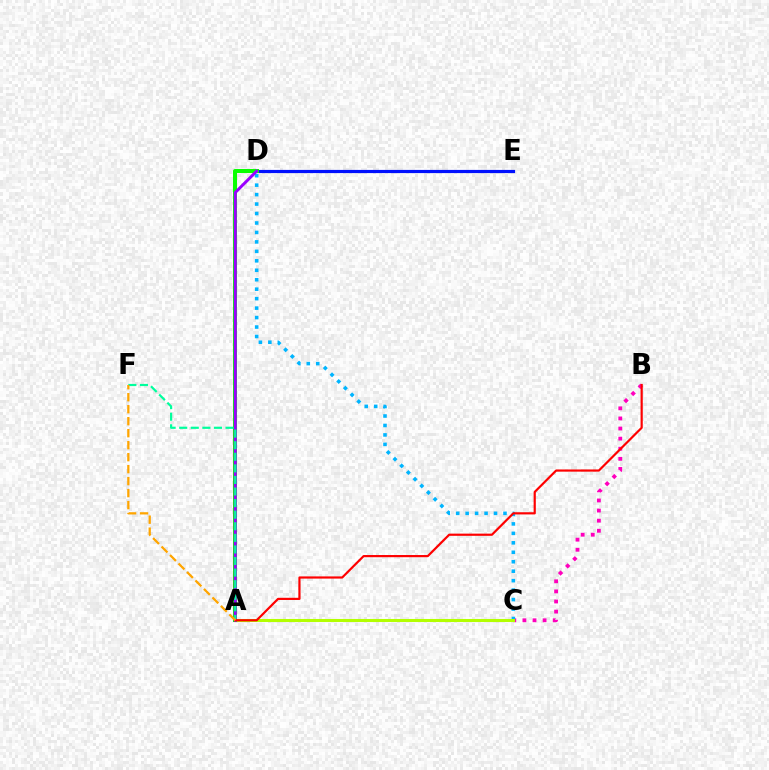{('B', 'C'): [{'color': '#ff00bd', 'line_style': 'dotted', 'thickness': 2.74}], ('D', 'E'): [{'color': '#0010ff', 'line_style': 'solid', 'thickness': 2.29}], ('C', 'D'): [{'color': '#00b5ff', 'line_style': 'dotted', 'thickness': 2.57}], ('A', 'C'): [{'color': '#b3ff00', 'line_style': 'solid', 'thickness': 2.2}], ('A', 'D'): [{'color': '#08ff00', 'line_style': 'solid', 'thickness': 2.89}, {'color': '#9b00ff', 'line_style': 'solid', 'thickness': 2.13}], ('A', 'F'): [{'color': '#00ff9d', 'line_style': 'dashed', 'thickness': 1.57}, {'color': '#ffa500', 'line_style': 'dashed', 'thickness': 1.63}], ('A', 'B'): [{'color': '#ff0000', 'line_style': 'solid', 'thickness': 1.57}]}